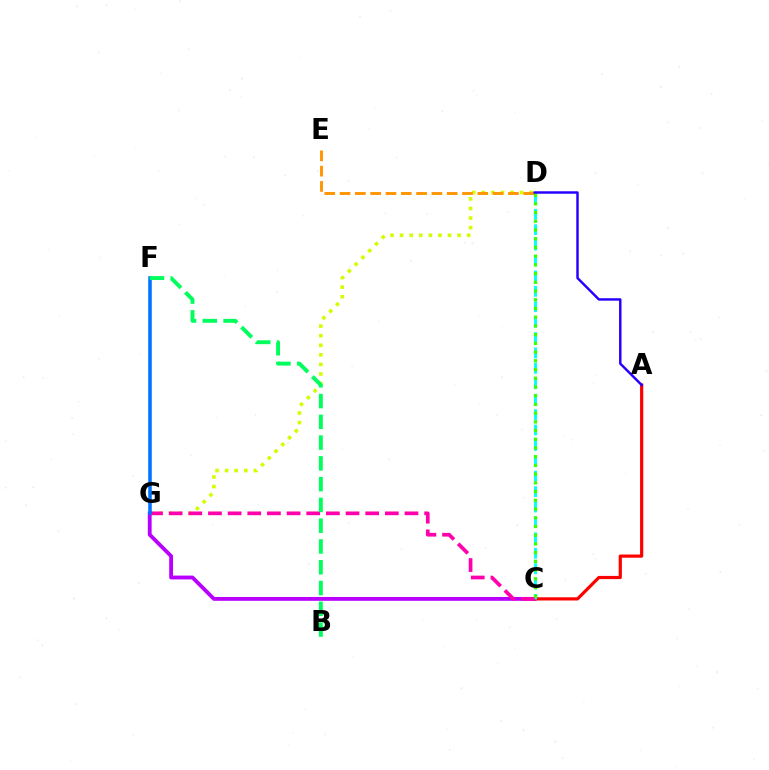{('D', 'G'): [{'color': '#d1ff00', 'line_style': 'dotted', 'thickness': 2.6}], ('C', 'G'): [{'color': '#b900ff', 'line_style': 'solid', 'thickness': 2.76}, {'color': '#ff00ac', 'line_style': 'dashed', 'thickness': 2.67}], ('A', 'C'): [{'color': '#ff0000', 'line_style': 'solid', 'thickness': 2.3}], ('C', 'D'): [{'color': '#00fff6', 'line_style': 'dashed', 'thickness': 2.09}, {'color': '#3dff00', 'line_style': 'dotted', 'thickness': 2.37}], ('D', 'E'): [{'color': '#ff9400', 'line_style': 'dashed', 'thickness': 2.08}], ('F', 'G'): [{'color': '#0074ff', 'line_style': 'solid', 'thickness': 2.55}], ('B', 'F'): [{'color': '#00ff5c', 'line_style': 'dashed', 'thickness': 2.82}], ('A', 'D'): [{'color': '#2500ff', 'line_style': 'solid', 'thickness': 1.77}]}